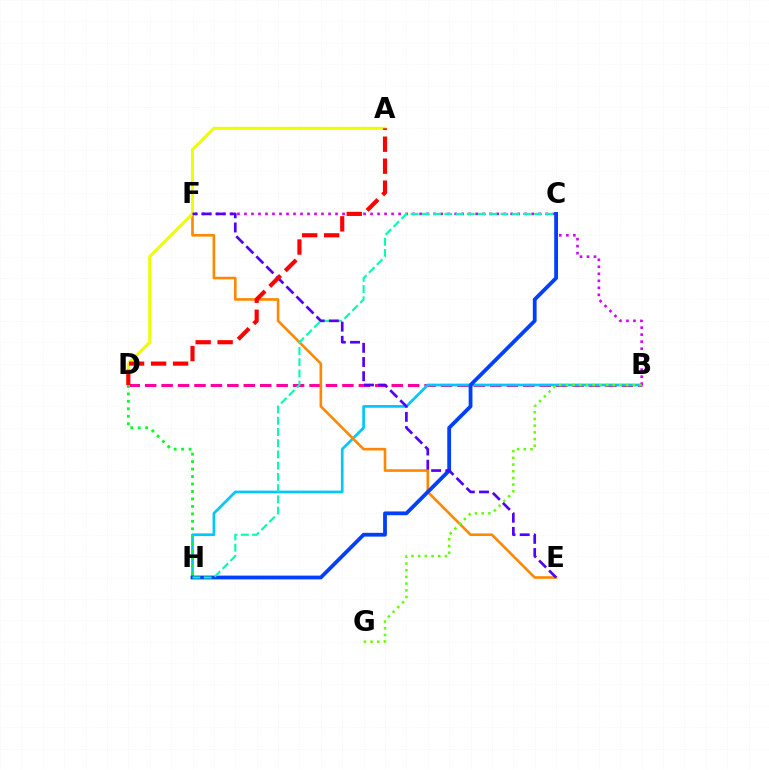{('B', 'D'): [{'color': '#ff00a0', 'line_style': 'dashed', 'thickness': 2.23}], ('B', 'H'): [{'color': '#00c7ff', 'line_style': 'solid', 'thickness': 1.94}], ('B', 'F'): [{'color': '#d600ff', 'line_style': 'dotted', 'thickness': 1.9}], ('E', 'F'): [{'color': '#ff8800', 'line_style': 'solid', 'thickness': 1.89}, {'color': '#4f00ff', 'line_style': 'dashed', 'thickness': 1.93}], ('A', 'D'): [{'color': '#eeff00', 'line_style': 'solid', 'thickness': 2.21}, {'color': '#ff0000', 'line_style': 'dashed', 'thickness': 2.99}], ('C', 'H'): [{'color': '#003fff', 'line_style': 'solid', 'thickness': 2.73}, {'color': '#00ffaf', 'line_style': 'dashed', 'thickness': 1.53}], ('D', 'H'): [{'color': '#00ff27', 'line_style': 'dotted', 'thickness': 2.03}], ('B', 'G'): [{'color': '#66ff00', 'line_style': 'dotted', 'thickness': 1.82}]}